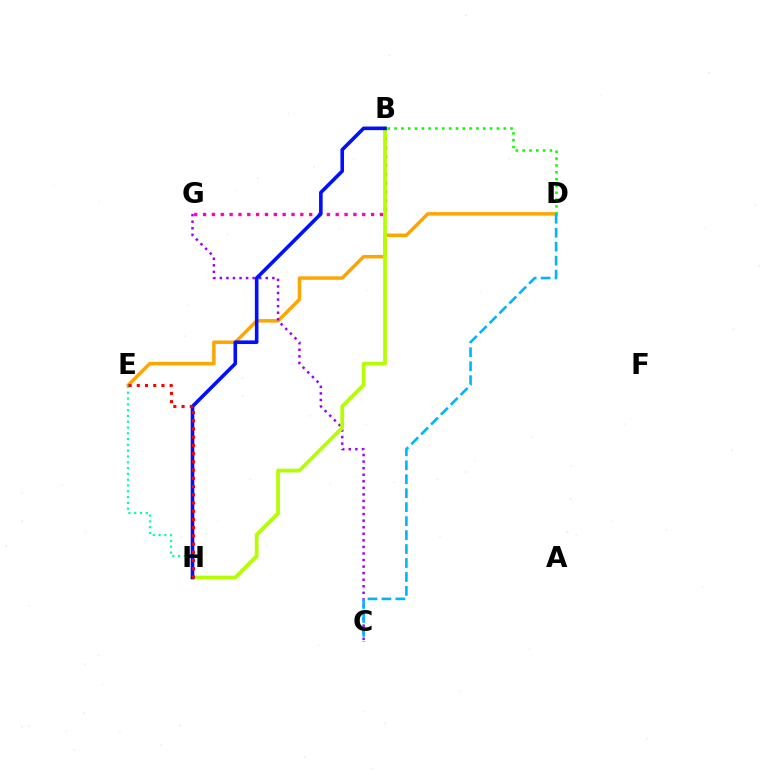{('D', 'E'): [{'color': '#ffa500', 'line_style': 'solid', 'thickness': 2.5}], ('E', 'H'): [{'color': '#00ff9d', 'line_style': 'dotted', 'thickness': 1.57}, {'color': '#ff0000', 'line_style': 'dotted', 'thickness': 2.23}], ('C', 'G'): [{'color': '#9b00ff', 'line_style': 'dotted', 'thickness': 1.78}], ('B', 'D'): [{'color': '#08ff00', 'line_style': 'dotted', 'thickness': 1.85}], ('C', 'D'): [{'color': '#00b5ff', 'line_style': 'dashed', 'thickness': 1.9}], ('B', 'G'): [{'color': '#ff00bd', 'line_style': 'dotted', 'thickness': 2.4}], ('B', 'H'): [{'color': '#b3ff00', 'line_style': 'solid', 'thickness': 2.7}, {'color': '#0010ff', 'line_style': 'solid', 'thickness': 2.59}]}